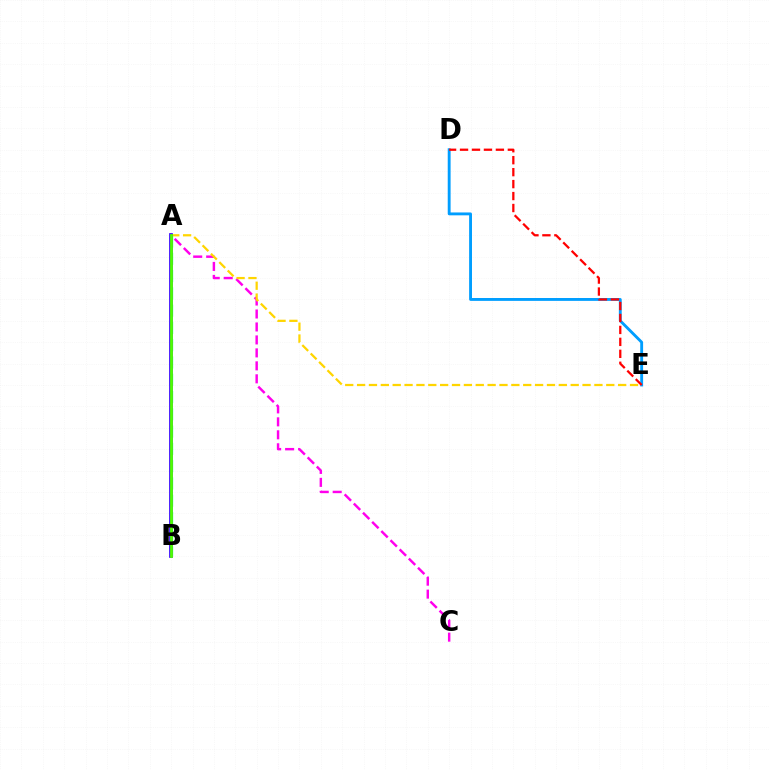{('A', 'C'): [{'color': '#ff00ed', 'line_style': 'dashed', 'thickness': 1.76}], ('A', 'E'): [{'color': '#ffd500', 'line_style': 'dashed', 'thickness': 1.61}], ('A', 'B'): [{'color': '#00ff86', 'line_style': 'dashed', 'thickness': 2.35}, {'color': '#3700ff', 'line_style': 'solid', 'thickness': 2.67}, {'color': '#4fff00', 'line_style': 'solid', 'thickness': 2.01}], ('D', 'E'): [{'color': '#009eff', 'line_style': 'solid', 'thickness': 2.07}, {'color': '#ff0000', 'line_style': 'dashed', 'thickness': 1.62}]}